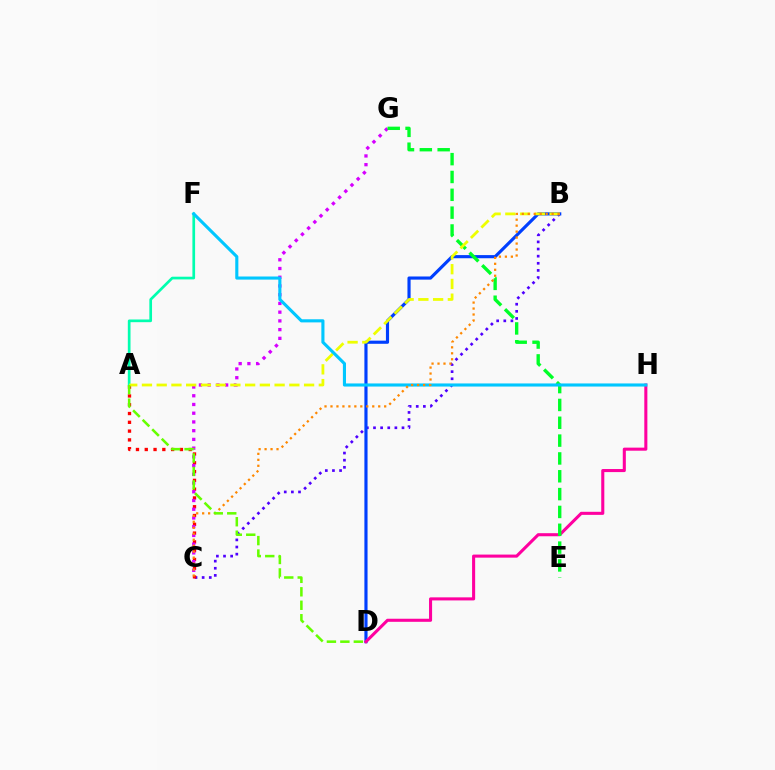{('B', 'C'): [{'color': '#4f00ff', 'line_style': 'dotted', 'thickness': 1.94}, {'color': '#ff8800', 'line_style': 'dotted', 'thickness': 1.62}], ('A', 'F'): [{'color': '#00ffaf', 'line_style': 'solid', 'thickness': 1.94}], ('B', 'D'): [{'color': '#003fff', 'line_style': 'solid', 'thickness': 2.27}], ('A', 'C'): [{'color': '#ff0000', 'line_style': 'dotted', 'thickness': 2.39}], ('C', 'G'): [{'color': '#d600ff', 'line_style': 'dotted', 'thickness': 2.37}], ('D', 'H'): [{'color': '#ff00a0', 'line_style': 'solid', 'thickness': 2.21}], ('E', 'G'): [{'color': '#00ff27', 'line_style': 'dashed', 'thickness': 2.42}], ('A', 'B'): [{'color': '#eeff00', 'line_style': 'dashed', 'thickness': 2.0}], ('F', 'H'): [{'color': '#00c7ff', 'line_style': 'solid', 'thickness': 2.24}], ('A', 'D'): [{'color': '#66ff00', 'line_style': 'dashed', 'thickness': 1.83}]}